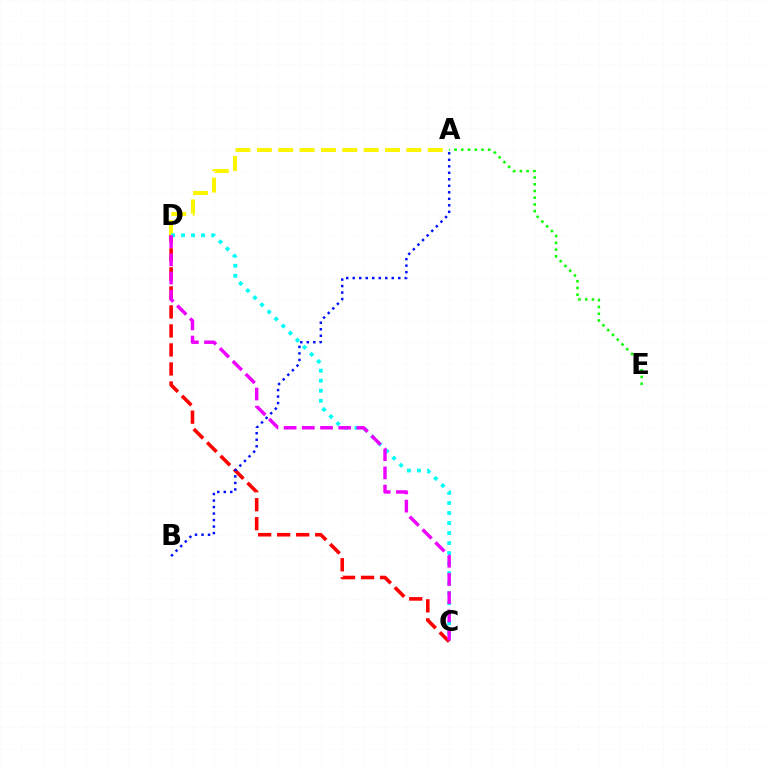{('A', 'D'): [{'color': '#fcf500', 'line_style': 'dashed', 'thickness': 2.9}], ('C', 'D'): [{'color': '#ff0000', 'line_style': 'dashed', 'thickness': 2.58}, {'color': '#00fff6', 'line_style': 'dotted', 'thickness': 2.72}, {'color': '#ee00ff', 'line_style': 'dashed', 'thickness': 2.47}], ('A', 'E'): [{'color': '#08ff00', 'line_style': 'dotted', 'thickness': 1.83}], ('A', 'B'): [{'color': '#0010ff', 'line_style': 'dotted', 'thickness': 1.77}]}